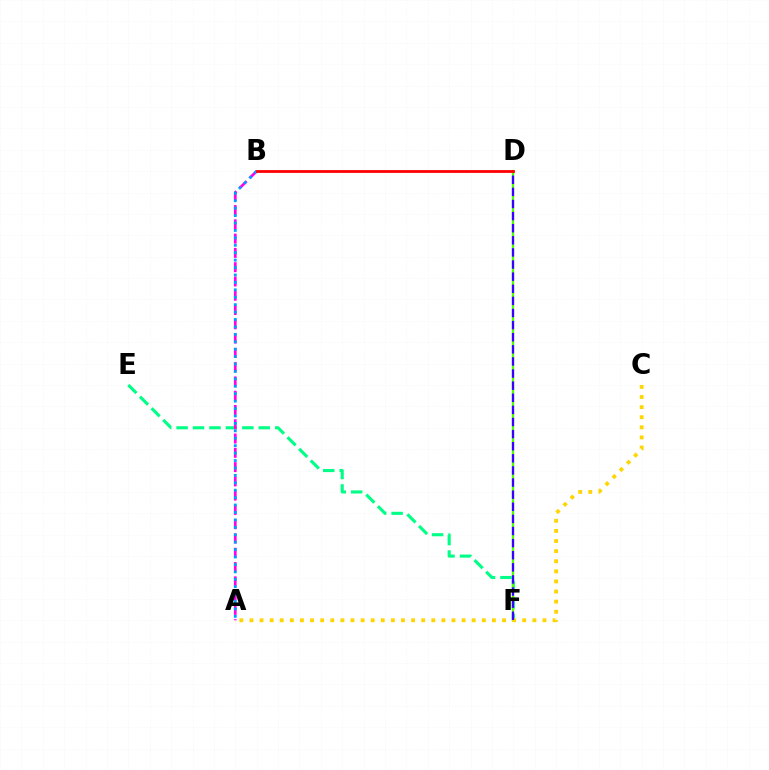{('E', 'F'): [{'color': '#00ff86', 'line_style': 'dashed', 'thickness': 2.23}], ('D', 'F'): [{'color': '#4fff00', 'line_style': 'solid', 'thickness': 1.63}, {'color': '#3700ff', 'line_style': 'dashed', 'thickness': 1.65}], ('A', 'B'): [{'color': '#ff00ed', 'line_style': 'dashed', 'thickness': 1.94}, {'color': '#009eff', 'line_style': 'dotted', 'thickness': 2.02}], ('A', 'C'): [{'color': '#ffd500', 'line_style': 'dotted', 'thickness': 2.75}], ('B', 'D'): [{'color': '#ff0000', 'line_style': 'solid', 'thickness': 2.02}]}